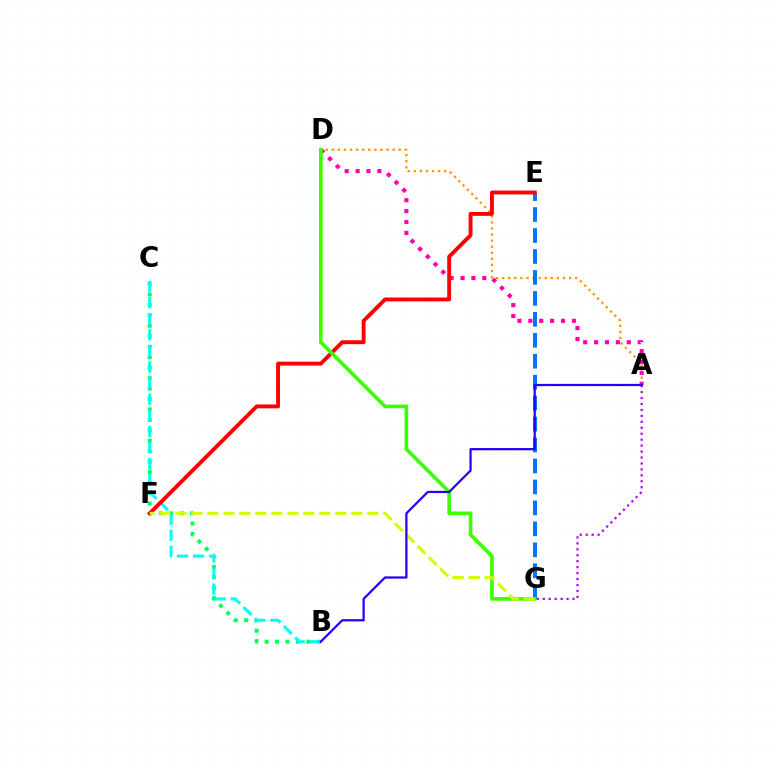{('B', 'C'): [{'color': '#00ff5c', 'line_style': 'dotted', 'thickness': 2.84}, {'color': '#00fff6', 'line_style': 'dashed', 'thickness': 2.19}], ('A', 'D'): [{'color': '#ff9400', 'line_style': 'dotted', 'thickness': 1.65}, {'color': '#ff00ac', 'line_style': 'dotted', 'thickness': 2.96}], ('E', 'G'): [{'color': '#0074ff', 'line_style': 'dashed', 'thickness': 2.85}], ('E', 'F'): [{'color': '#ff0000', 'line_style': 'solid', 'thickness': 2.8}], ('D', 'G'): [{'color': '#3dff00', 'line_style': 'solid', 'thickness': 2.63}], ('F', 'G'): [{'color': '#d1ff00', 'line_style': 'dashed', 'thickness': 2.17}], ('A', 'G'): [{'color': '#b900ff', 'line_style': 'dotted', 'thickness': 1.62}], ('A', 'B'): [{'color': '#2500ff', 'line_style': 'solid', 'thickness': 1.61}]}